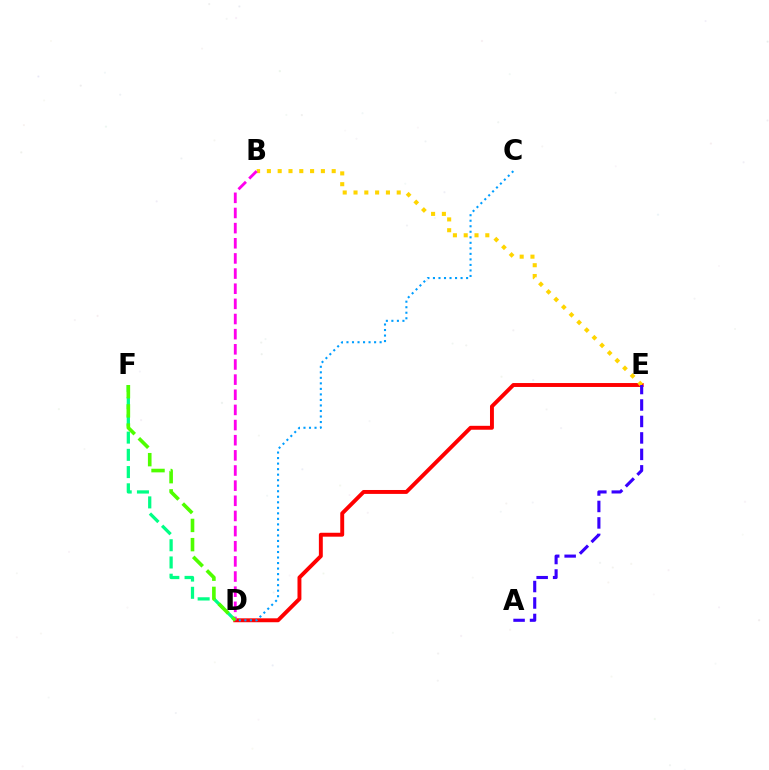{('D', 'E'): [{'color': '#ff0000', 'line_style': 'solid', 'thickness': 2.82}], ('D', 'F'): [{'color': '#00ff86', 'line_style': 'dashed', 'thickness': 2.34}, {'color': '#4fff00', 'line_style': 'dashed', 'thickness': 2.61}], ('B', 'E'): [{'color': '#ffd500', 'line_style': 'dotted', 'thickness': 2.94}], ('B', 'D'): [{'color': '#ff00ed', 'line_style': 'dashed', 'thickness': 2.06}], ('C', 'D'): [{'color': '#009eff', 'line_style': 'dotted', 'thickness': 1.5}], ('A', 'E'): [{'color': '#3700ff', 'line_style': 'dashed', 'thickness': 2.24}]}